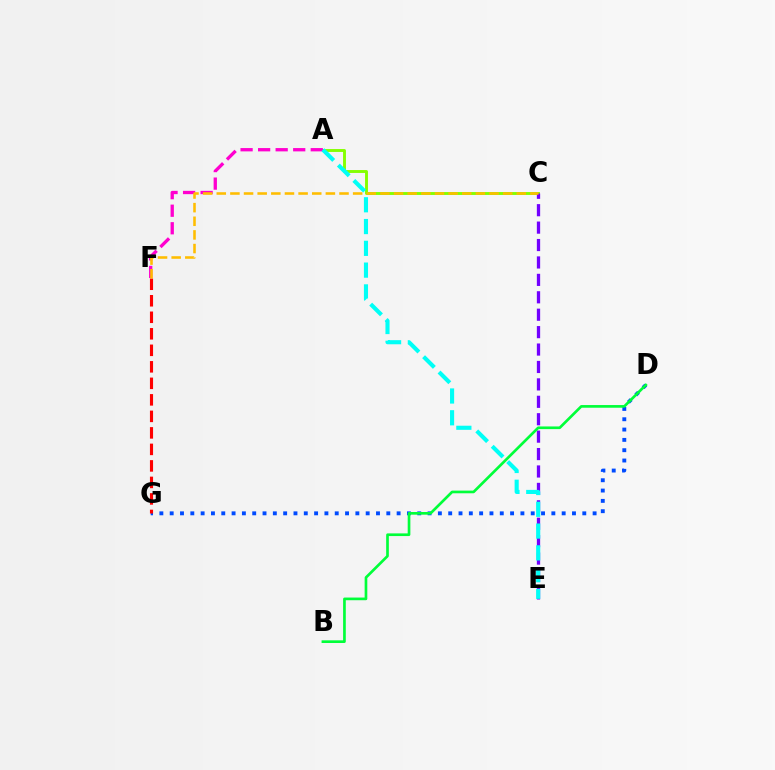{('A', 'C'): [{'color': '#84ff00', 'line_style': 'solid', 'thickness': 2.09}], ('D', 'G'): [{'color': '#004bff', 'line_style': 'dotted', 'thickness': 2.8}], ('C', 'E'): [{'color': '#7200ff', 'line_style': 'dashed', 'thickness': 2.37}], ('B', 'D'): [{'color': '#00ff39', 'line_style': 'solid', 'thickness': 1.92}], ('F', 'G'): [{'color': '#ff0000', 'line_style': 'dashed', 'thickness': 2.24}], ('A', 'F'): [{'color': '#ff00cf', 'line_style': 'dashed', 'thickness': 2.38}], ('A', 'E'): [{'color': '#00fff6', 'line_style': 'dashed', 'thickness': 2.96}], ('C', 'F'): [{'color': '#ffbd00', 'line_style': 'dashed', 'thickness': 1.85}]}